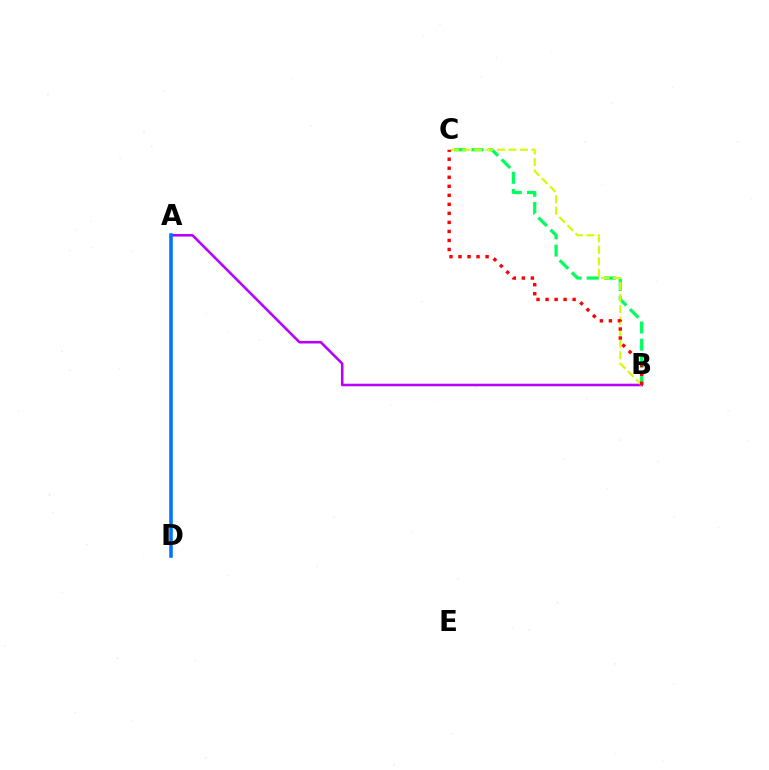{('A', 'B'): [{'color': '#b900ff', 'line_style': 'solid', 'thickness': 1.85}], ('B', 'C'): [{'color': '#00ff5c', 'line_style': 'dashed', 'thickness': 2.33}, {'color': '#d1ff00', 'line_style': 'dashed', 'thickness': 1.57}, {'color': '#ff0000', 'line_style': 'dotted', 'thickness': 2.45}], ('A', 'D'): [{'color': '#0074ff', 'line_style': 'solid', 'thickness': 2.56}]}